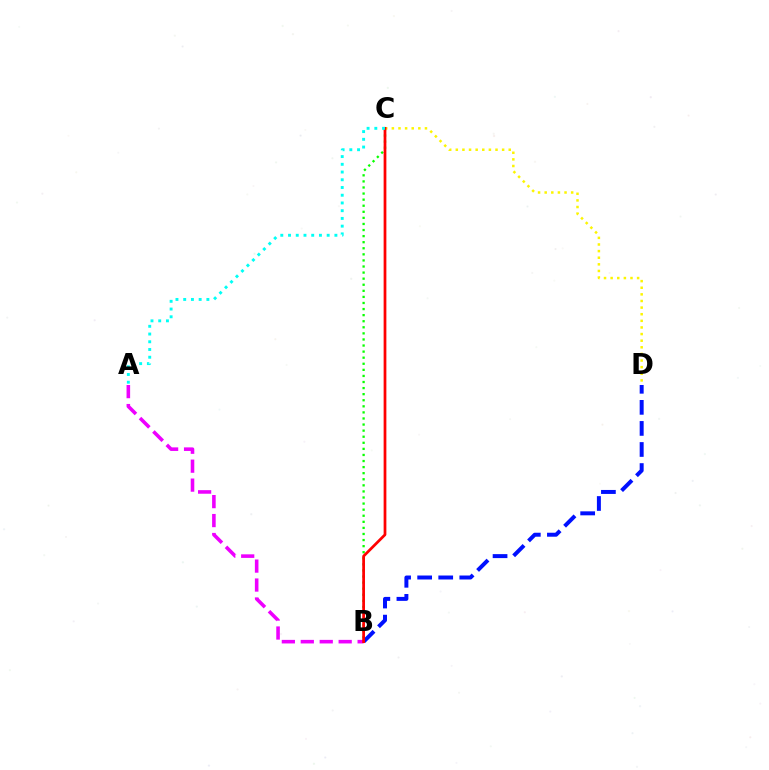{('B', 'D'): [{'color': '#0010ff', 'line_style': 'dashed', 'thickness': 2.86}], ('B', 'C'): [{'color': '#08ff00', 'line_style': 'dotted', 'thickness': 1.65}, {'color': '#ff0000', 'line_style': 'solid', 'thickness': 1.97}], ('A', 'B'): [{'color': '#ee00ff', 'line_style': 'dashed', 'thickness': 2.57}], ('C', 'D'): [{'color': '#fcf500', 'line_style': 'dotted', 'thickness': 1.8}], ('A', 'C'): [{'color': '#00fff6', 'line_style': 'dotted', 'thickness': 2.1}]}